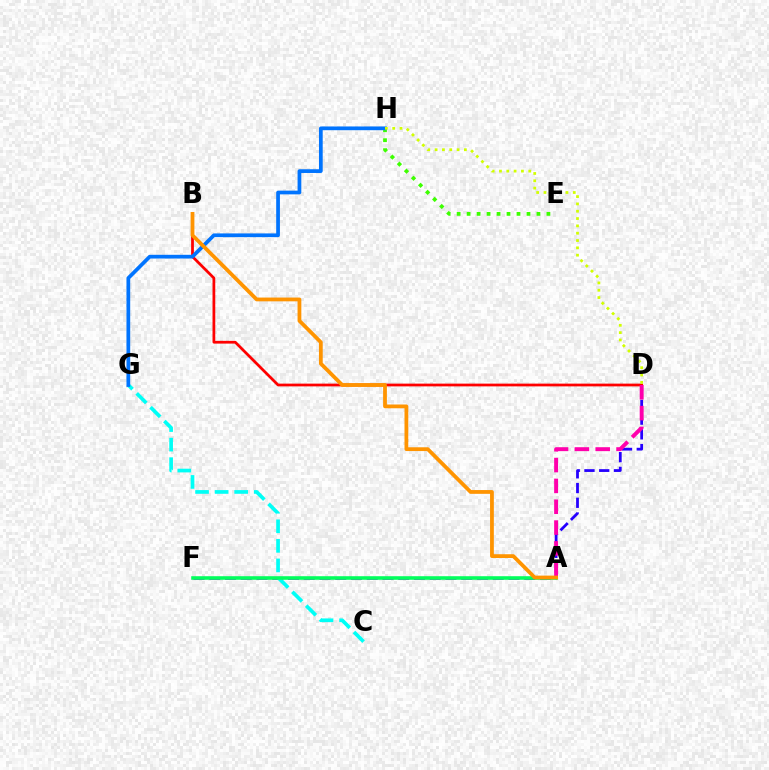{('A', 'D'): [{'color': '#2500ff', 'line_style': 'dashed', 'thickness': 2.0}, {'color': '#ff00ac', 'line_style': 'dashed', 'thickness': 2.83}], ('E', 'H'): [{'color': '#3dff00', 'line_style': 'dotted', 'thickness': 2.71}], ('A', 'F'): [{'color': '#b900ff', 'line_style': 'dashed', 'thickness': 2.14}, {'color': '#00ff5c', 'line_style': 'solid', 'thickness': 2.58}], ('C', 'G'): [{'color': '#00fff6', 'line_style': 'dashed', 'thickness': 2.66}], ('B', 'D'): [{'color': '#ff0000', 'line_style': 'solid', 'thickness': 1.98}], ('G', 'H'): [{'color': '#0074ff', 'line_style': 'solid', 'thickness': 2.68}], ('A', 'B'): [{'color': '#ff9400', 'line_style': 'solid', 'thickness': 2.72}], ('D', 'H'): [{'color': '#d1ff00', 'line_style': 'dotted', 'thickness': 1.99}]}